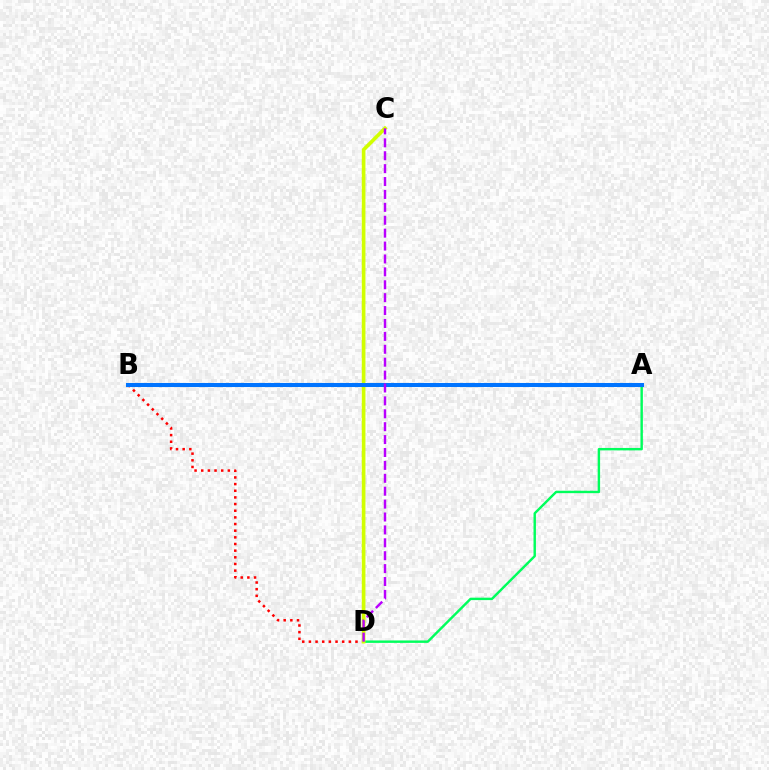{('B', 'D'): [{'color': '#ff0000', 'line_style': 'dotted', 'thickness': 1.81}], ('A', 'D'): [{'color': '#00ff5c', 'line_style': 'solid', 'thickness': 1.75}], ('C', 'D'): [{'color': '#d1ff00', 'line_style': 'solid', 'thickness': 2.63}, {'color': '#b900ff', 'line_style': 'dashed', 'thickness': 1.75}], ('A', 'B'): [{'color': '#0074ff', 'line_style': 'solid', 'thickness': 2.92}]}